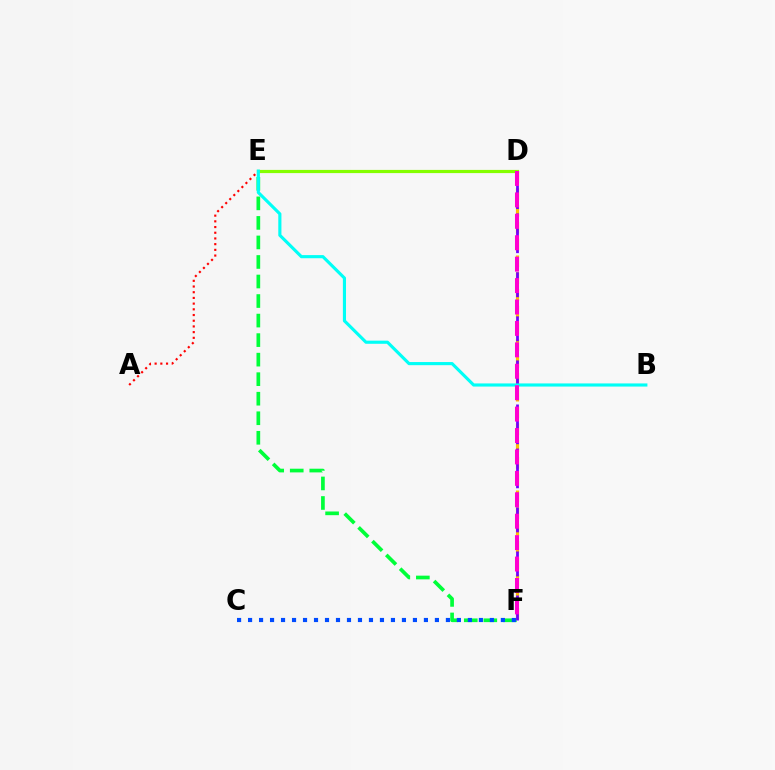{('D', 'F'): [{'color': '#ffbd00', 'line_style': 'dashed', 'thickness': 2.28}, {'color': '#7200ff', 'line_style': 'dashed', 'thickness': 2.0}, {'color': '#ff00cf', 'line_style': 'dashed', 'thickness': 2.91}], ('E', 'F'): [{'color': '#00ff39', 'line_style': 'dashed', 'thickness': 2.65}], ('A', 'D'): [{'color': '#ff0000', 'line_style': 'dotted', 'thickness': 1.55}], ('D', 'E'): [{'color': '#84ff00', 'line_style': 'solid', 'thickness': 2.29}], ('C', 'F'): [{'color': '#004bff', 'line_style': 'dotted', 'thickness': 2.99}], ('B', 'E'): [{'color': '#00fff6', 'line_style': 'solid', 'thickness': 2.26}]}